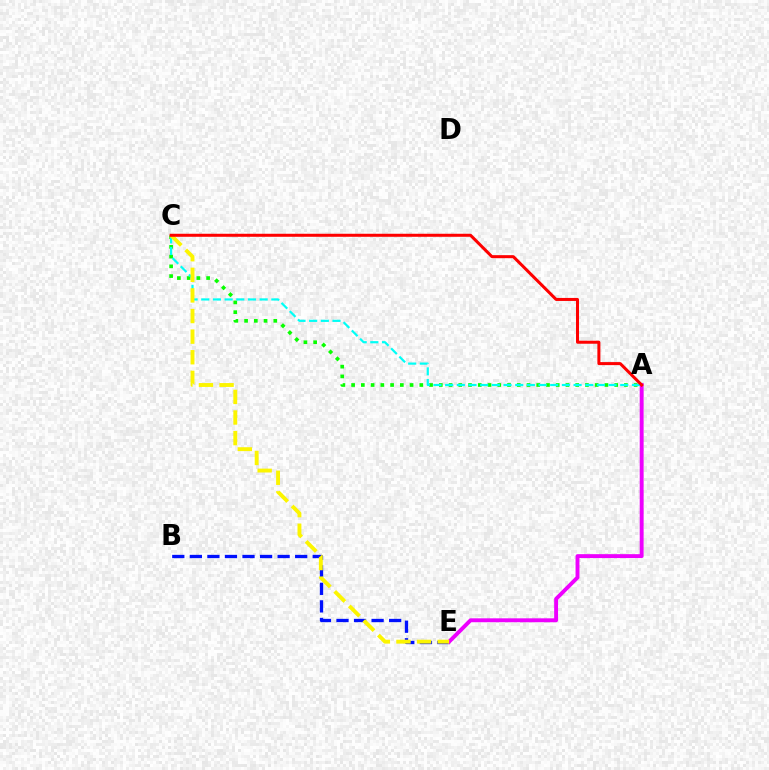{('B', 'E'): [{'color': '#0010ff', 'line_style': 'dashed', 'thickness': 2.38}], ('A', 'E'): [{'color': '#ee00ff', 'line_style': 'solid', 'thickness': 2.81}], ('A', 'C'): [{'color': '#08ff00', 'line_style': 'dotted', 'thickness': 2.65}, {'color': '#00fff6', 'line_style': 'dashed', 'thickness': 1.59}, {'color': '#ff0000', 'line_style': 'solid', 'thickness': 2.18}], ('C', 'E'): [{'color': '#fcf500', 'line_style': 'dashed', 'thickness': 2.8}]}